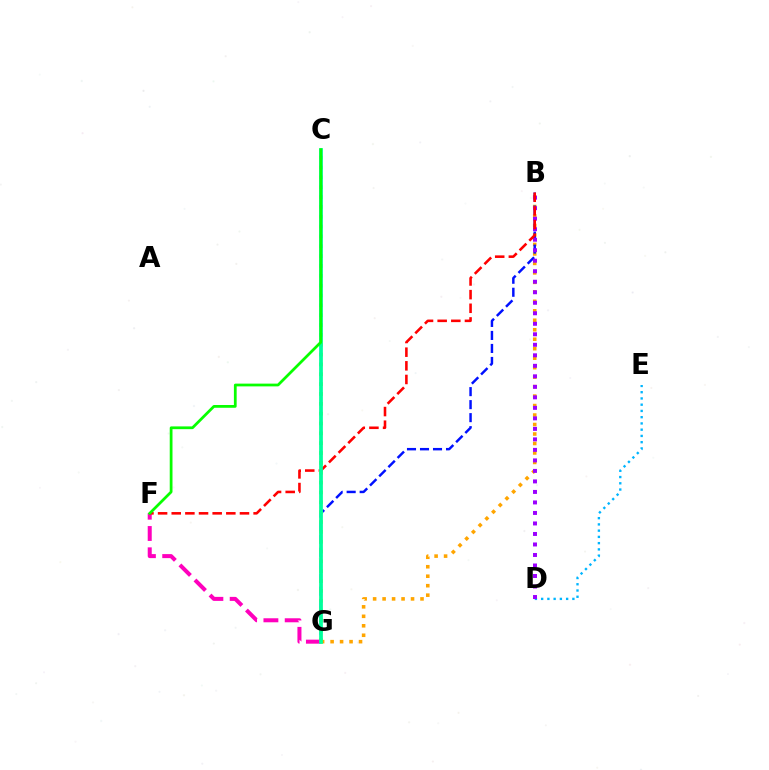{('D', 'E'): [{'color': '#00b5ff', 'line_style': 'dotted', 'thickness': 1.7}], ('F', 'G'): [{'color': '#ff00bd', 'line_style': 'dashed', 'thickness': 2.89}], ('B', 'G'): [{'color': '#ffa500', 'line_style': 'dotted', 'thickness': 2.58}, {'color': '#0010ff', 'line_style': 'dashed', 'thickness': 1.77}], ('B', 'D'): [{'color': '#9b00ff', 'line_style': 'dotted', 'thickness': 2.86}], ('B', 'F'): [{'color': '#ff0000', 'line_style': 'dashed', 'thickness': 1.85}], ('C', 'G'): [{'color': '#b3ff00', 'line_style': 'dotted', 'thickness': 2.68}, {'color': '#00ff9d', 'line_style': 'solid', 'thickness': 2.7}], ('C', 'F'): [{'color': '#08ff00', 'line_style': 'solid', 'thickness': 1.99}]}